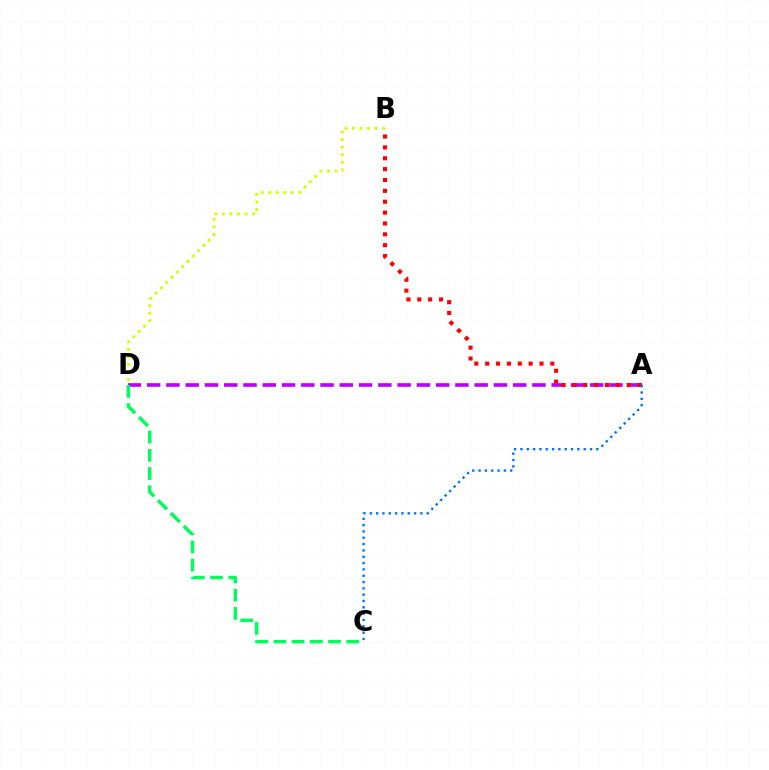{('A', 'D'): [{'color': '#b900ff', 'line_style': 'dashed', 'thickness': 2.62}], ('A', 'B'): [{'color': '#ff0000', 'line_style': 'dotted', 'thickness': 2.95}], ('A', 'C'): [{'color': '#0074ff', 'line_style': 'dotted', 'thickness': 1.72}], ('C', 'D'): [{'color': '#00ff5c', 'line_style': 'dashed', 'thickness': 2.47}], ('B', 'D'): [{'color': '#d1ff00', 'line_style': 'dotted', 'thickness': 2.04}]}